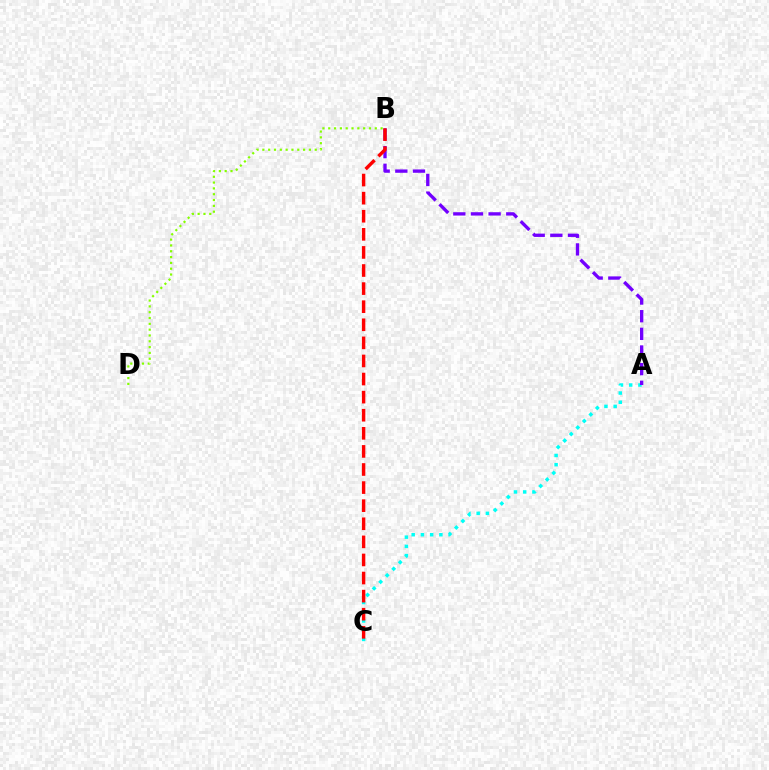{('A', 'C'): [{'color': '#00fff6', 'line_style': 'dotted', 'thickness': 2.51}], ('A', 'B'): [{'color': '#7200ff', 'line_style': 'dashed', 'thickness': 2.4}], ('B', 'C'): [{'color': '#ff0000', 'line_style': 'dashed', 'thickness': 2.46}], ('B', 'D'): [{'color': '#84ff00', 'line_style': 'dotted', 'thickness': 1.58}]}